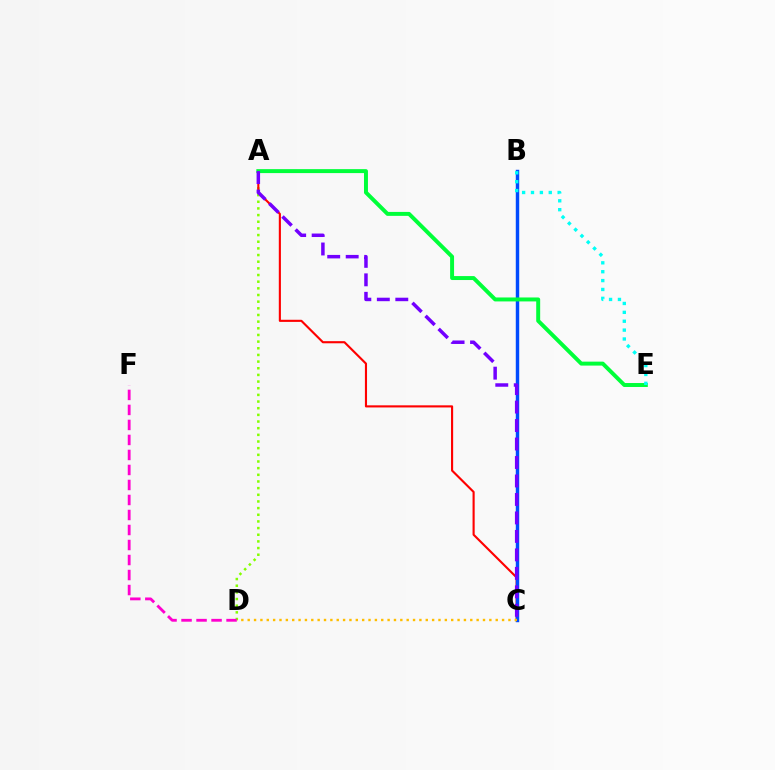{('A', 'D'): [{'color': '#84ff00', 'line_style': 'dotted', 'thickness': 1.81}], ('A', 'C'): [{'color': '#ff0000', 'line_style': 'solid', 'thickness': 1.53}, {'color': '#7200ff', 'line_style': 'dashed', 'thickness': 2.51}], ('B', 'C'): [{'color': '#004bff', 'line_style': 'solid', 'thickness': 2.48}], ('A', 'E'): [{'color': '#00ff39', 'line_style': 'solid', 'thickness': 2.85}], ('B', 'E'): [{'color': '#00fff6', 'line_style': 'dotted', 'thickness': 2.41}], ('C', 'D'): [{'color': '#ffbd00', 'line_style': 'dotted', 'thickness': 1.73}], ('D', 'F'): [{'color': '#ff00cf', 'line_style': 'dashed', 'thickness': 2.04}]}